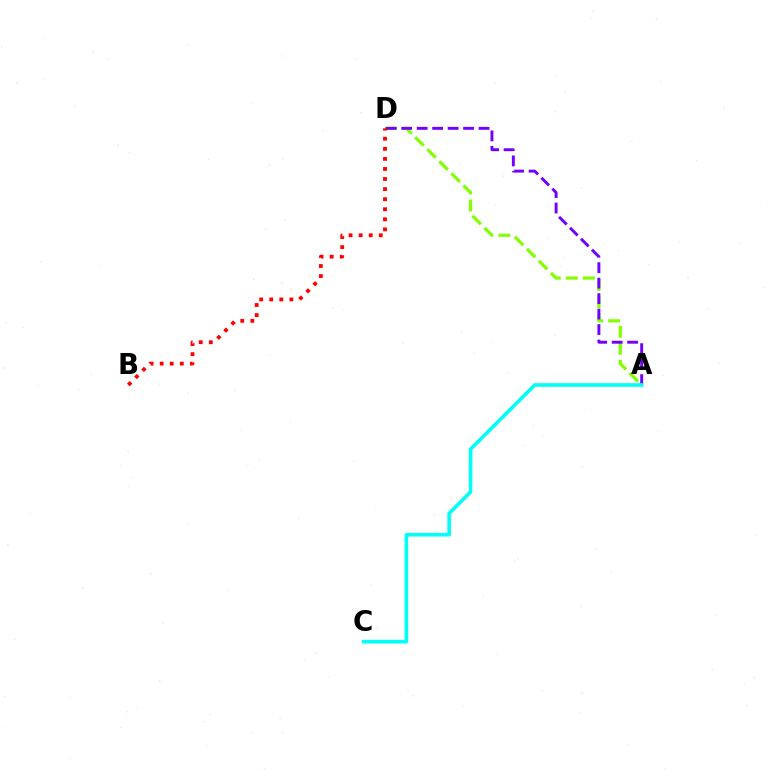{('A', 'D'): [{'color': '#84ff00', 'line_style': 'dashed', 'thickness': 2.31}, {'color': '#7200ff', 'line_style': 'dashed', 'thickness': 2.1}], ('A', 'C'): [{'color': '#00fff6', 'line_style': 'solid', 'thickness': 2.62}], ('B', 'D'): [{'color': '#ff0000', 'line_style': 'dotted', 'thickness': 2.74}]}